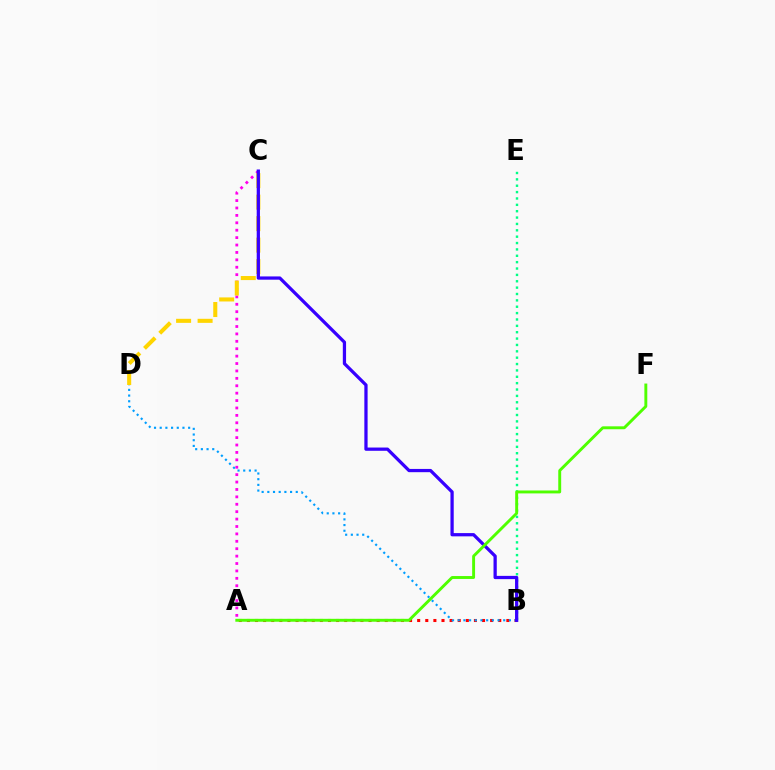{('A', 'B'): [{'color': '#ff0000', 'line_style': 'dotted', 'thickness': 2.2}], ('A', 'C'): [{'color': '#ff00ed', 'line_style': 'dotted', 'thickness': 2.01}], ('B', 'E'): [{'color': '#00ff86', 'line_style': 'dotted', 'thickness': 1.73}], ('C', 'D'): [{'color': '#ffd500', 'line_style': 'dashed', 'thickness': 2.92}], ('B', 'D'): [{'color': '#009eff', 'line_style': 'dotted', 'thickness': 1.54}], ('B', 'C'): [{'color': '#3700ff', 'line_style': 'solid', 'thickness': 2.34}], ('A', 'F'): [{'color': '#4fff00', 'line_style': 'solid', 'thickness': 2.1}]}